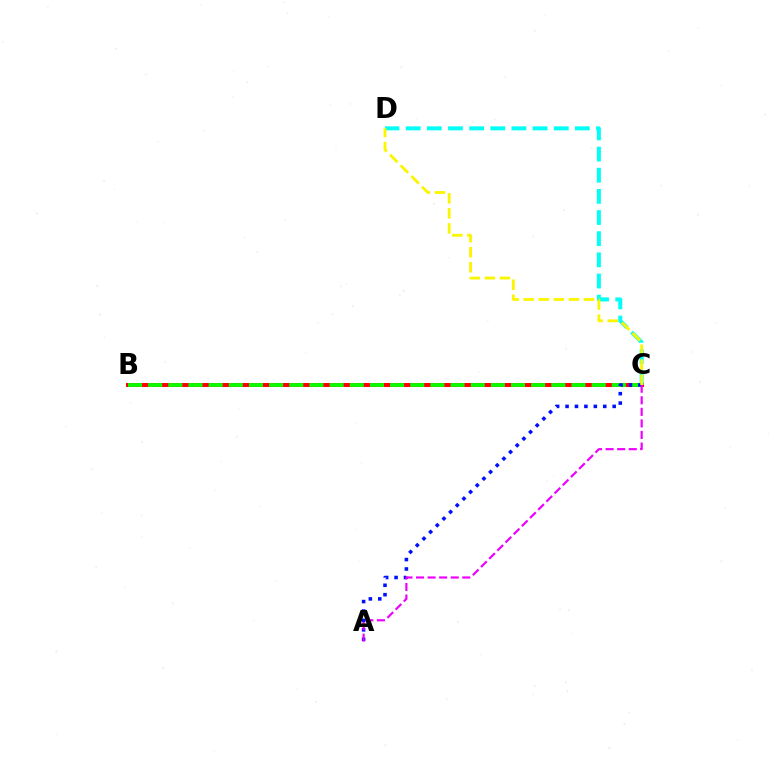{('B', 'C'): [{'color': '#ff0000', 'line_style': 'solid', 'thickness': 2.87}, {'color': '#08ff00', 'line_style': 'dashed', 'thickness': 2.74}], ('C', 'D'): [{'color': '#00fff6', 'line_style': 'dashed', 'thickness': 2.87}, {'color': '#fcf500', 'line_style': 'dashed', 'thickness': 2.05}], ('A', 'C'): [{'color': '#0010ff', 'line_style': 'dotted', 'thickness': 2.56}, {'color': '#ee00ff', 'line_style': 'dashed', 'thickness': 1.57}]}